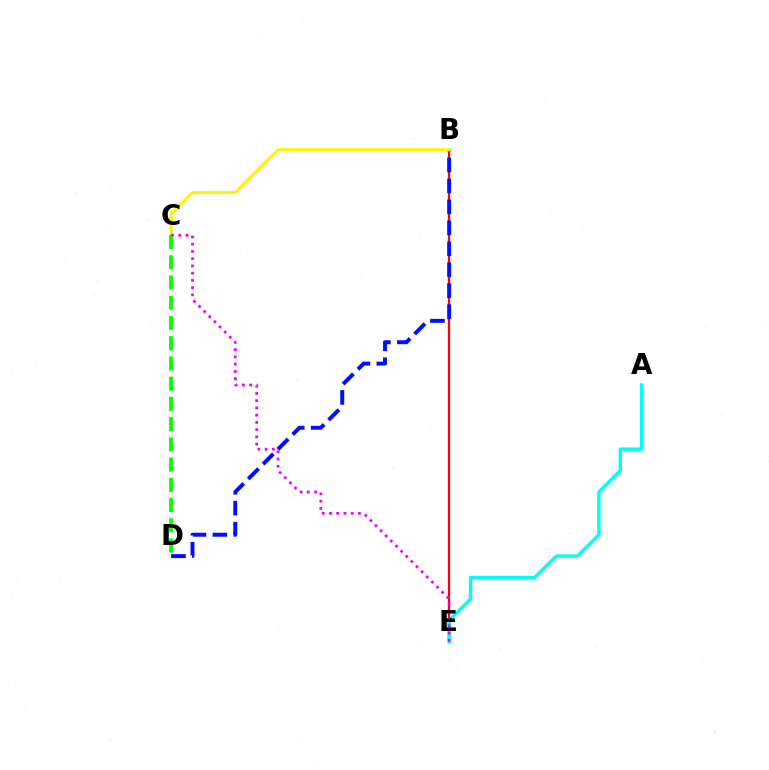{('B', 'E'): [{'color': '#ff0000', 'line_style': 'solid', 'thickness': 1.63}], ('A', 'E'): [{'color': '#00fff6', 'line_style': 'solid', 'thickness': 2.47}], ('B', 'D'): [{'color': '#0010ff', 'line_style': 'dashed', 'thickness': 2.85}], ('B', 'C'): [{'color': '#fcf500', 'line_style': 'solid', 'thickness': 2.24}], ('C', 'D'): [{'color': '#08ff00', 'line_style': 'dashed', 'thickness': 2.75}], ('C', 'E'): [{'color': '#ee00ff', 'line_style': 'dotted', 'thickness': 1.97}]}